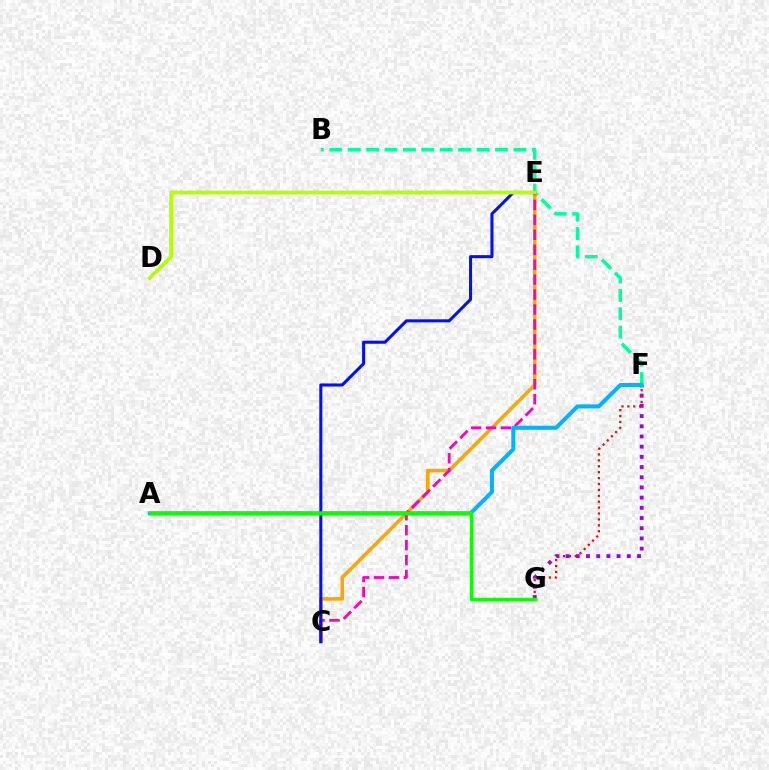{('B', 'F'): [{'color': '#00ff9d', 'line_style': 'dashed', 'thickness': 2.5}], ('F', 'G'): [{'color': '#9b00ff', 'line_style': 'dotted', 'thickness': 2.77}, {'color': '#ff0000', 'line_style': 'dotted', 'thickness': 1.61}], ('C', 'E'): [{'color': '#ffa500', 'line_style': 'solid', 'thickness': 2.55}, {'color': '#ff00bd', 'line_style': 'dashed', 'thickness': 2.03}, {'color': '#0010ff', 'line_style': 'solid', 'thickness': 2.2}], ('A', 'F'): [{'color': '#00b5ff', 'line_style': 'solid', 'thickness': 2.91}], ('A', 'G'): [{'color': '#08ff00', 'line_style': 'solid', 'thickness': 2.43}], ('D', 'E'): [{'color': '#b3ff00', 'line_style': 'solid', 'thickness': 2.72}]}